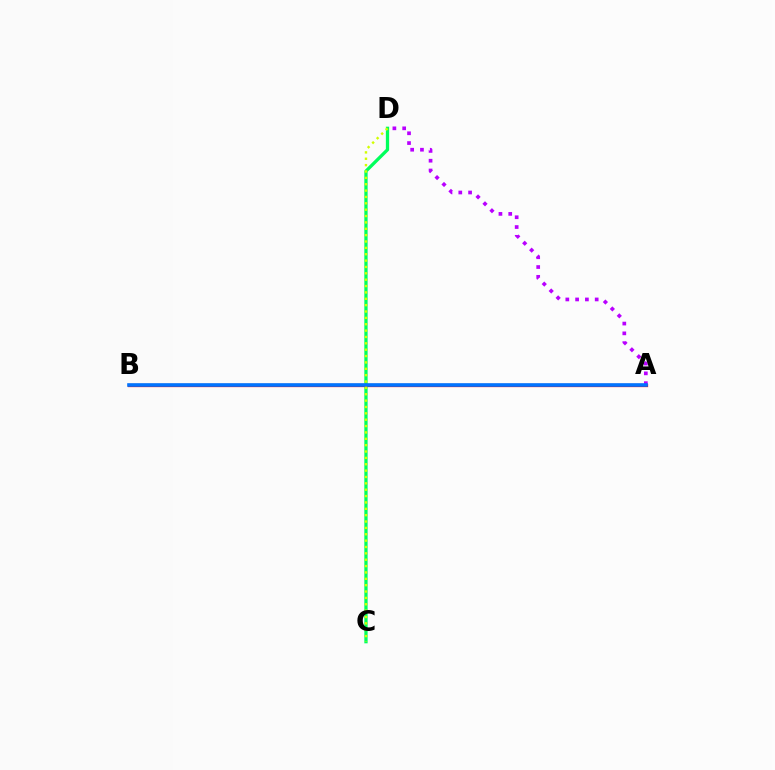{('C', 'D'): [{'color': '#00ff5c', 'line_style': 'solid', 'thickness': 2.36}, {'color': '#d1ff00', 'line_style': 'dotted', 'thickness': 1.73}], ('A', 'B'): [{'color': '#ff0000', 'line_style': 'solid', 'thickness': 2.34}, {'color': '#0074ff', 'line_style': 'solid', 'thickness': 2.59}], ('A', 'D'): [{'color': '#b900ff', 'line_style': 'dotted', 'thickness': 2.66}]}